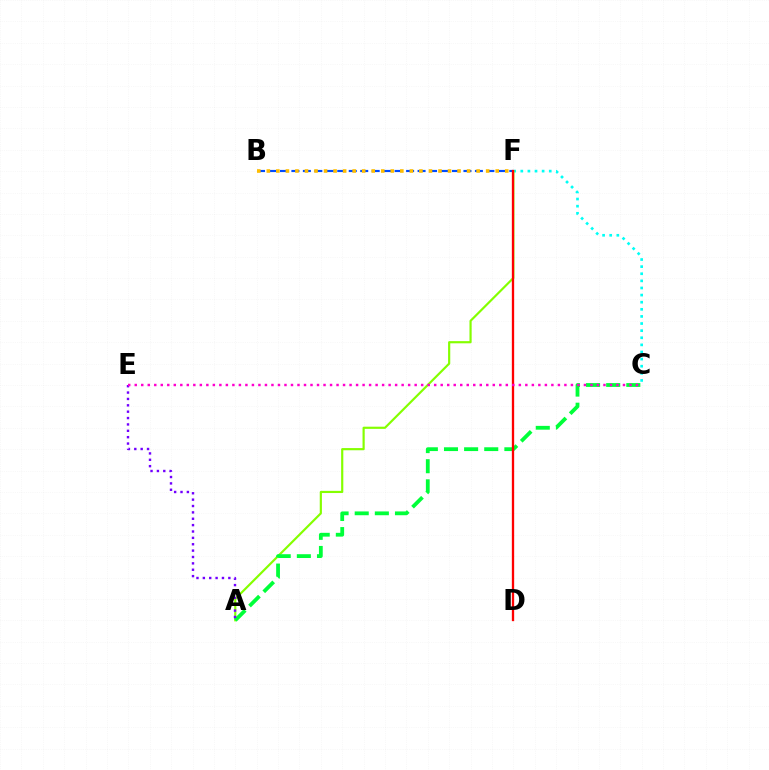{('B', 'F'): [{'color': '#004bff', 'line_style': 'dashed', 'thickness': 1.56}, {'color': '#ffbd00', 'line_style': 'dotted', 'thickness': 2.59}], ('C', 'F'): [{'color': '#00fff6', 'line_style': 'dotted', 'thickness': 1.93}], ('A', 'F'): [{'color': '#84ff00', 'line_style': 'solid', 'thickness': 1.57}], ('A', 'C'): [{'color': '#00ff39', 'line_style': 'dashed', 'thickness': 2.73}], ('A', 'E'): [{'color': '#7200ff', 'line_style': 'dotted', 'thickness': 1.73}], ('D', 'F'): [{'color': '#ff0000', 'line_style': 'solid', 'thickness': 1.66}], ('C', 'E'): [{'color': '#ff00cf', 'line_style': 'dotted', 'thickness': 1.77}]}